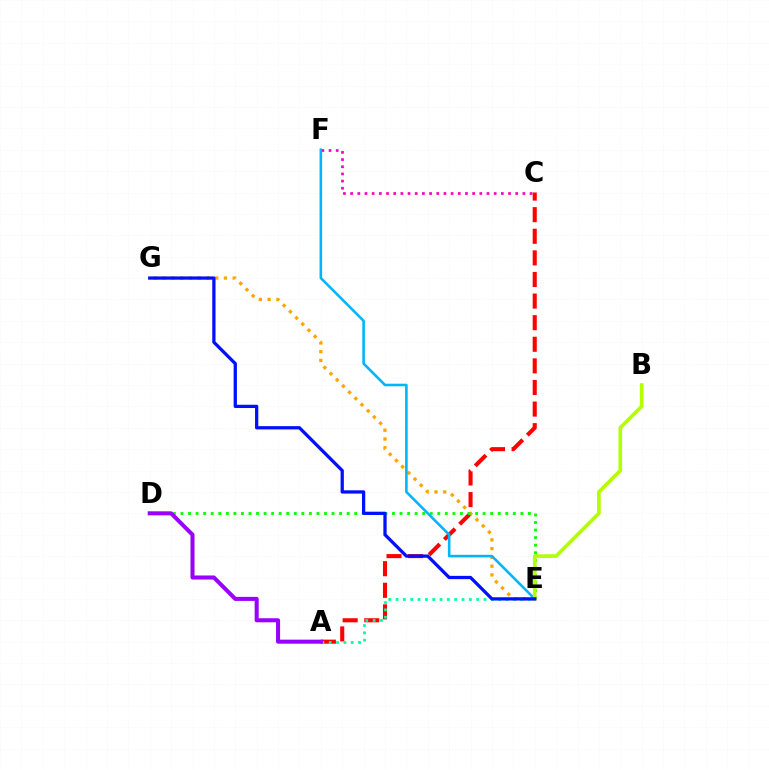{('A', 'C'): [{'color': '#ff0000', 'line_style': 'dashed', 'thickness': 2.93}], ('A', 'E'): [{'color': '#00ff9d', 'line_style': 'dotted', 'thickness': 1.99}], ('C', 'F'): [{'color': '#ff00bd', 'line_style': 'dotted', 'thickness': 1.95}], ('E', 'G'): [{'color': '#ffa500', 'line_style': 'dotted', 'thickness': 2.38}, {'color': '#0010ff', 'line_style': 'solid', 'thickness': 2.35}], ('D', 'E'): [{'color': '#08ff00', 'line_style': 'dotted', 'thickness': 2.05}], ('A', 'D'): [{'color': '#9b00ff', 'line_style': 'solid', 'thickness': 2.91}], ('E', 'F'): [{'color': '#00b5ff', 'line_style': 'solid', 'thickness': 1.87}], ('B', 'E'): [{'color': '#b3ff00', 'line_style': 'solid', 'thickness': 2.63}]}